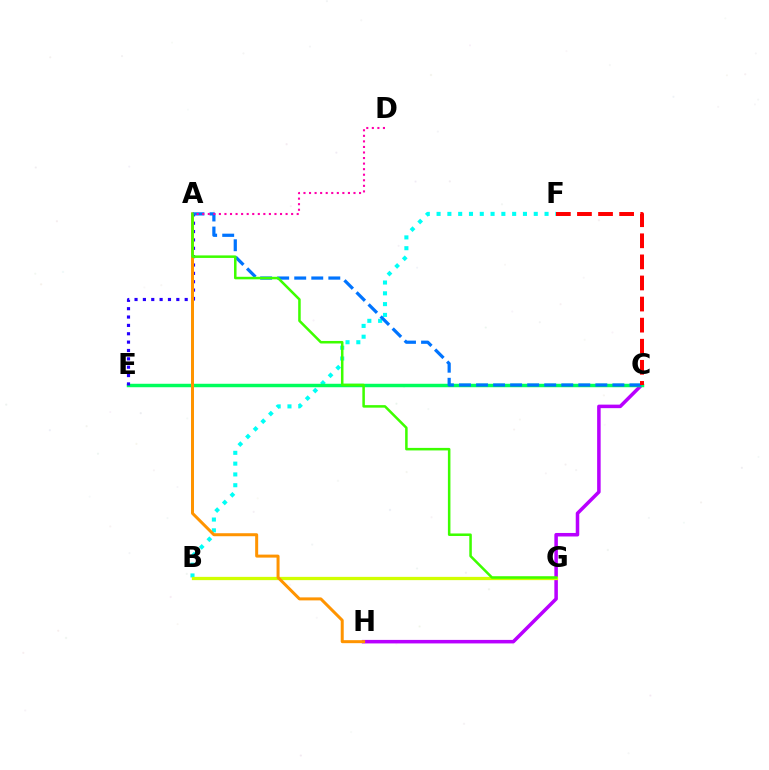{('C', 'H'): [{'color': '#b900ff', 'line_style': 'solid', 'thickness': 2.54}], ('B', 'F'): [{'color': '#00fff6', 'line_style': 'dotted', 'thickness': 2.93}], ('C', 'E'): [{'color': '#00ff5c', 'line_style': 'solid', 'thickness': 2.49}], ('A', 'E'): [{'color': '#2500ff', 'line_style': 'dotted', 'thickness': 2.27}], ('B', 'G'): [{'color': '#d1ff00', 'line_style': 'solid', 'thickness': 2.35}], ('A', 'H'): [{'color': '#ff9400', 'line_style': 'solid', 'thickness': 2.16}], ('A', 'C'): [{'color': '#0074ff', 'line_style': 'dashed', 'thickness': 2.32}], ('A', 'G'): [{'color': '#3dff00', 'line_style': 'solid', 'thickness': 1.82}], ('C', 'F'): [{'color': '#ff0000', 'line_style': 'dashed', 'thickness': 2.86}], ('A', 'D'): [{'color': '#ff00ac', 'line_style': 'dotted', 'thickness': 1.51}]}